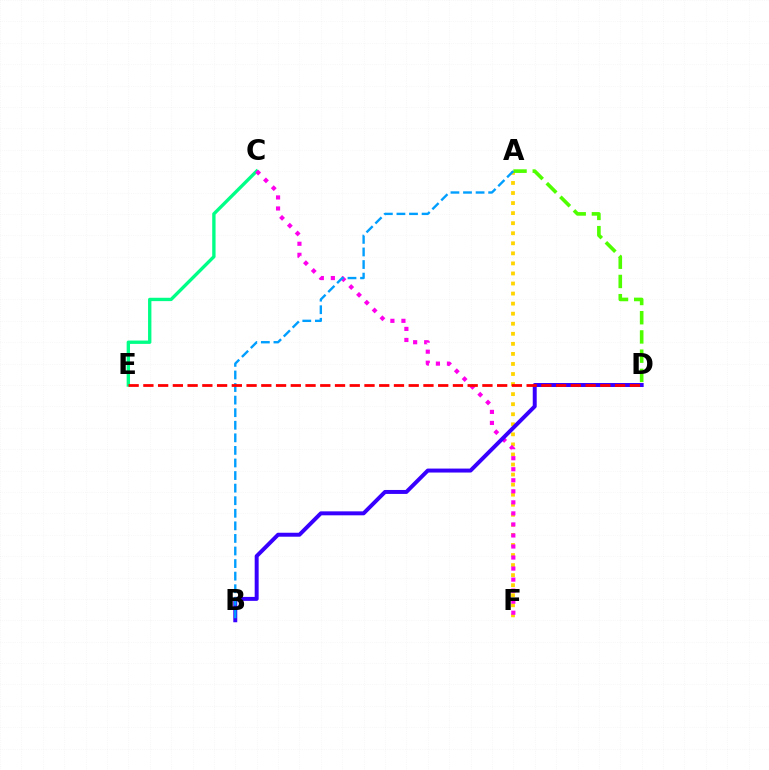{('A', 'F'): [{'color': '#ffd500', 'line_style': 'dotted', 'thickness': 2.73}], ('C', 'E'): [{'color': '#00ff86', 'line_style': 'solid', 'thickness': 2.41}], ('A', 'D'): [{'color': '#4fff00', 'line_style': 'dashed', 'thickness': 2.61}], ('C', 'F'): [{'color': '#ff00ed', 'line_style': 'dotted', 'thickness': 3.0}], ('B', 'D'): [{'color': '#3700ff', 'line_style': 'solid', 'thickness': 2.85}], ('A', 'B'): [{'color': '#009eff', 'line_style': 'dashed', 'thickness': 1.71}], ('D', 'E'): [{'color': '#ff0000', 'line_style': 'dashed', 'thickness': 2.0}]}